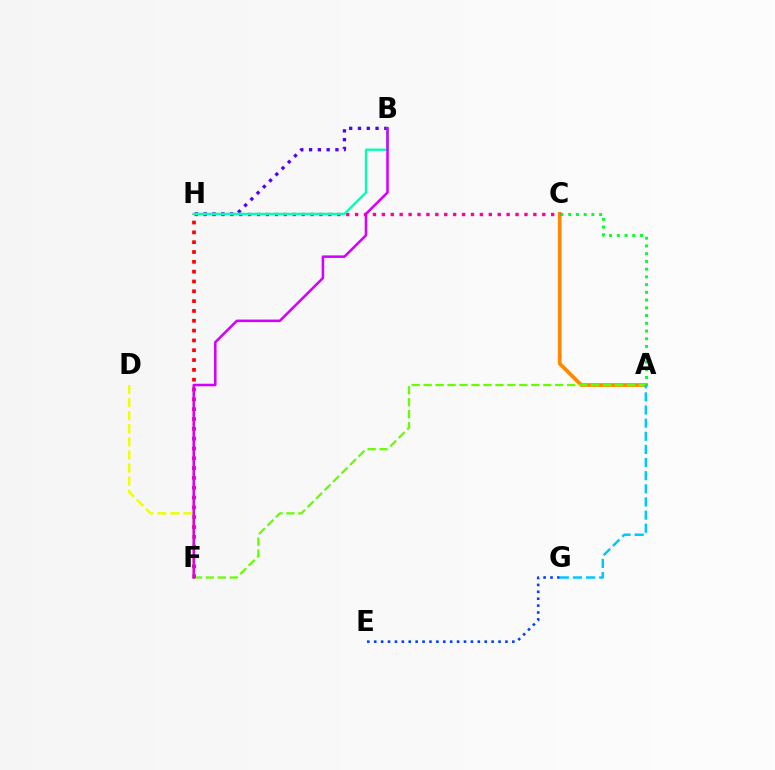{('A', 'C'): [{'color': '#ff8800', 'line_style': 'solid', 'thickness': 2.68}, {'color': '#00ff27', 'line_style': 'dotted', 'thickness': 2.1}], ('B', 'H'): [{'color': '#4f00ff', 'line_style': 'dotted', 'thickness': 2.39}, {'color': '#00ffaf', 'line_style': 'solid', 'thickness': 1.67}], ('A', 'F'): [{'color': '#66ff00', 'line_style': 'dashed', 'thickness': 1.62}], ('C', 'H'): [{'color': '#ff00a0', 'line_style': 'dotted', 'thickness': 2.42}], ('F', 'H'): [{'color': '#ff0000', 'line_style': 'dotted', 'thickness': 2.67}], ('D', 'F'): [{'color': '#eeff00', 'line_style': 'dashed', 'thickness': 1.78}], ('B', 'F'): [{'color': '#d600ff', 'line_style': 'solid', 'thickness': 1.84}], ('E', 'G'): [{'color': '#003fff', 'line_style': 'dotted', 'thickness': 1.88}], ('A', 'G'): [{'color': '#00c7ff', 'line_style': 'dashed', 'thickness': 1.78}]}